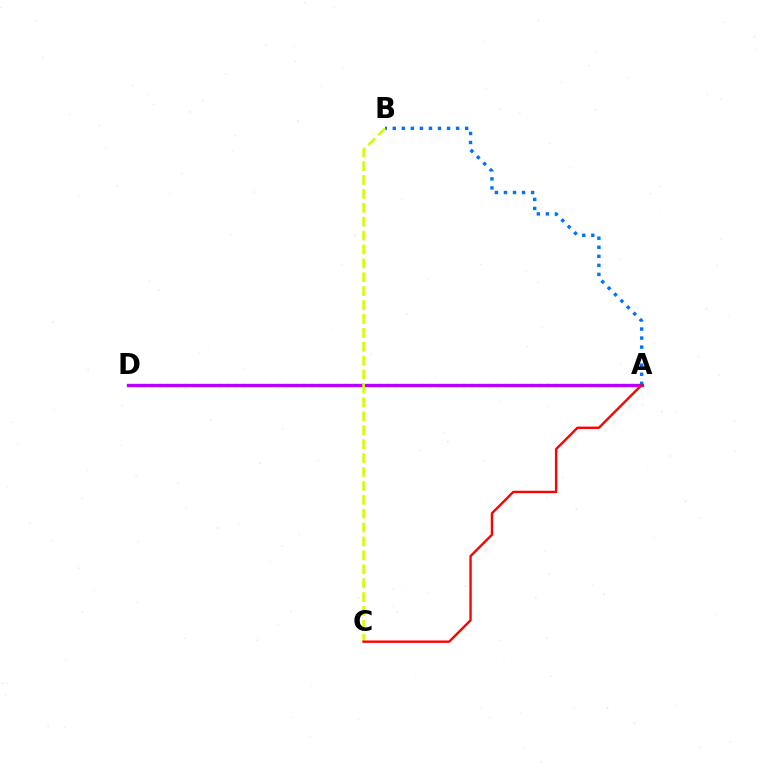{('A', 'D'): [{'color': '#00ff5c', 'line_style': 'dotted', 'thickness': 2.29}, {'color': '#b900ff', 'line_style': 'solid', 'thickness': 2.38}], ('A', 'B'): [{'color': '#0074ff', 'line_style': 'dotted', 'thickness': 2.46}], ('B', 'C'): [{'color': '#d1ff00', 'line_style': 'dashed', 'thickness': 1.89}], ('A', 'C'): [{'color': '#ff0000', 'line_style': 'solid', 'thickness': 1.71}]}